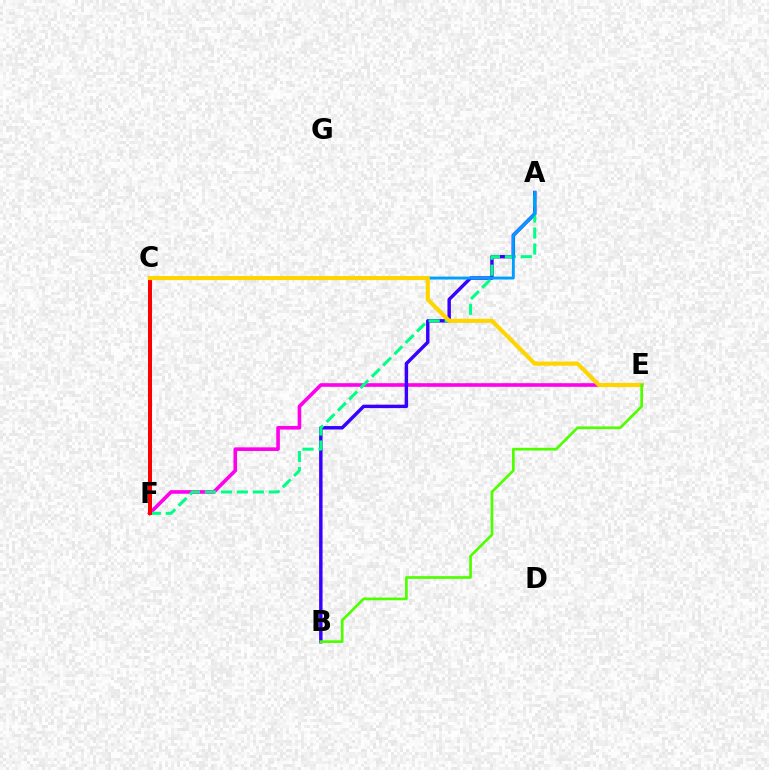{('E', 'F'): [{'color': '#ff00ed', 'line_style': 'solid', 'thickness': 2.61}], ('A', 'B'): [{'color': '#3700ff', 'line_style': 'solid', 'thickness': 2.47}], ('A', 'F'): [{'color': '#00ff86', 'line_style': 'dashed', 'thickness': 2.17}], ('A', 'C'): [{'color': '#009eff', 'line_style': 'solid', 'thickness': 2.1}], ('C', 'F'): [{'color': '#ff0000', 'line_style': 'solid', 'thickness': 2.88}], ('C', 'E'): [{'color': '#ffd500', 'line_style': 'solid', 'thickness': 2.96}], ('B', 'E'): [{'color': '#4fff00', 'line_style': 'solid', 'thickness': 1.94}]}